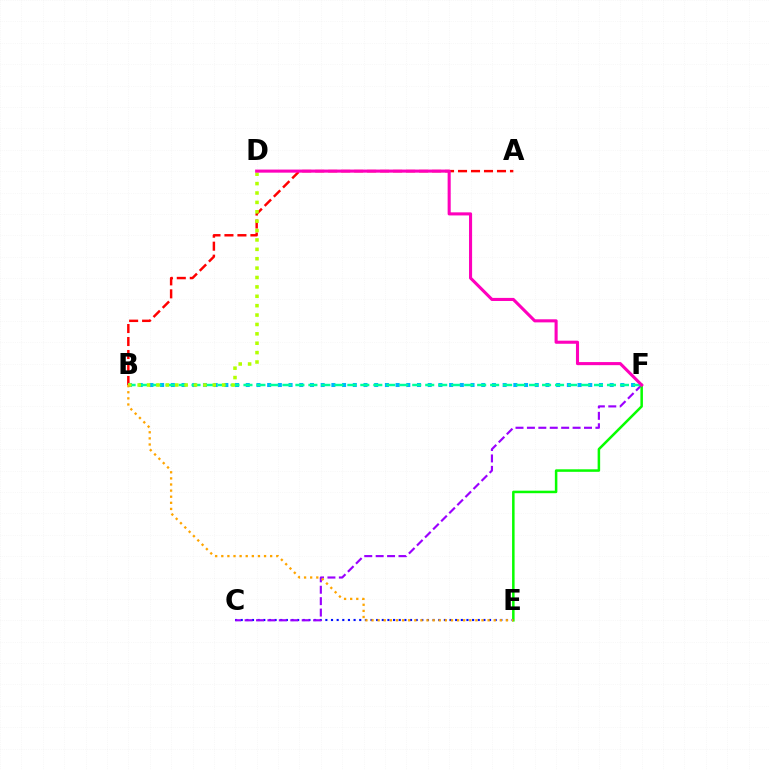{('A', 'B'): [{'color': '#ff0000', 'line_style': 'dashed', 'thickness': 1.76}], ('C', 'E'): [{'color': '#0010ff', 'line_style': 'dotted', 'thickness': 1.53}], ('B', 'F'): [{'color': '#00b5ff', 'line_style': 'dotted', 'thickness': 2.91}, {'color': '#00ff9d', 'line_style': 'dashed', 'thickness': 1.76}], ('C', 'F'): [{'color': '#9b00ff', 'line_style': 'dashed', 'thickness': 1.55}], ('E', 'F'): [{'color': '#08ff00', 'line_style': 'solid', 'thickness': 1.82}], ('B', 'D'): [{'color': '#b3ff00', 'line_style': 'dotted', 'thickness': 2.55}], ('B', 'E'): [{'color': '#ffa500', 'line_style': 'dotted', 'thickness': 1.66}], ('D', 'F'): [{'color': '#ff00bd', 'line_style': 'solid', 'thickness': 2.22}]}